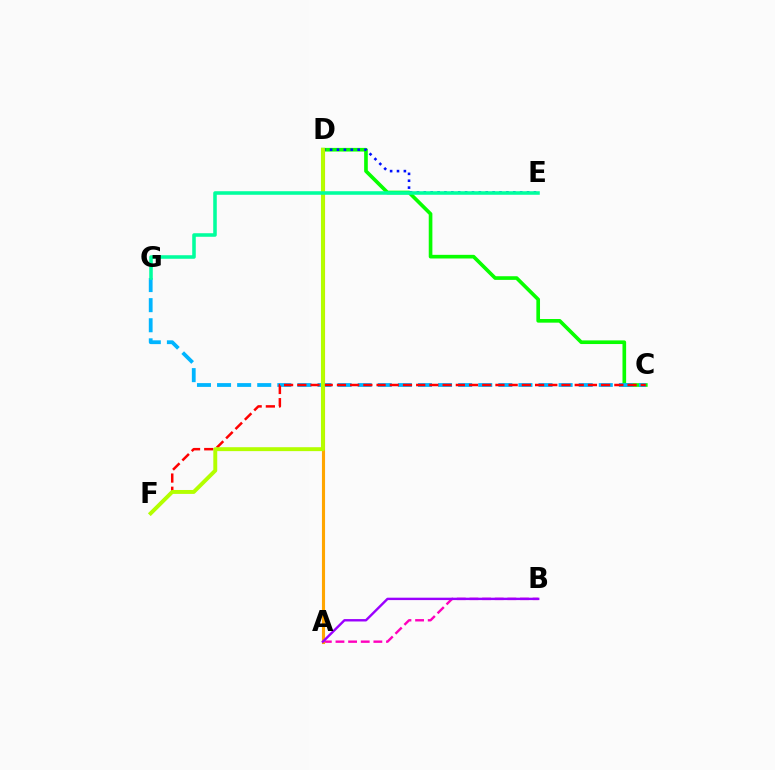{('C', 'D'): [{'color': '#08ff00', 'line_style': 'solid', 'thickness': 2.62}], ('D', 'E'): [{'color': '#0010ff', 'line_style': 'dotted', 'thickness': 1.87}], ('C', 'G'): [{'color': '#00b5ff', 'line_style': 'dashed', 'thickness': 2.73}], ('A', 'B'): [{'color': '#ff00bd', 'line_style': 'dashed', 'thickness': 1.72}, {'color': '#9b00ff', 'line_style': 'solid', 'thickness': 1.73}], ('A', 'D'): [{'color': '#ffa500', 'line_style': 'solid', 'thickness': 2.24}], ('C', 'F'): [{'color': '#ff0000', 'line_style': 'dashed', 'thickness': 1.79}], ('D', 'F'): [{'color': '#b3ff00', 'line_style': 'solid', 'thickness': 2.82}], ('E', 'G'): [{'color': '#00ff9d', 'line_style': 'solid', 'thickness': 2.55}]}